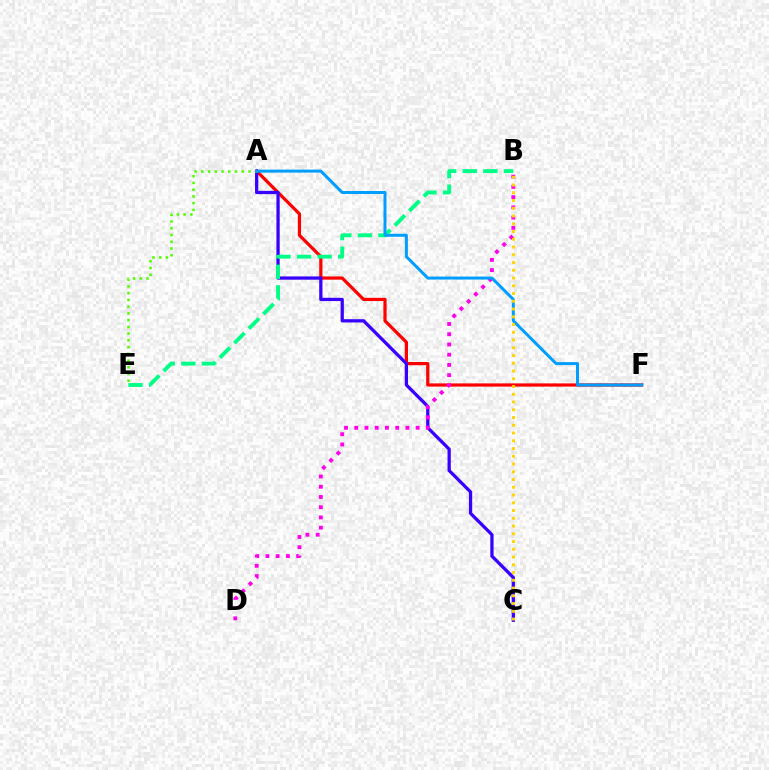{('A', 'F'): [{'color': '#ff0000', 'line_style': 'solid', 'thickness': 2.32}, {'color': '#009eff', 'line_style': 'solid', 'thickness': 2.15}], ('A', 'C'): [{'color': '#3700ff', 'line_style': 'solid', 'thickness': 2.35}], ('B', 'D'): [{'color': '#ff00ed', 'line_style': 'dotted', 'thickness': 2.78}], ('A', 'E'): [{'color': '#4fff00', 'line_style': 'dotted', 'thickness': 1.83}], ('B', 'E'): [{'color': '#00ff86', 'line_style': 'dashed', 'thickness': 2.79}], ('B', 'C'): [{'color': '#ffd500', 'line_style': 'dotted', 'thickness': 2.11}]}